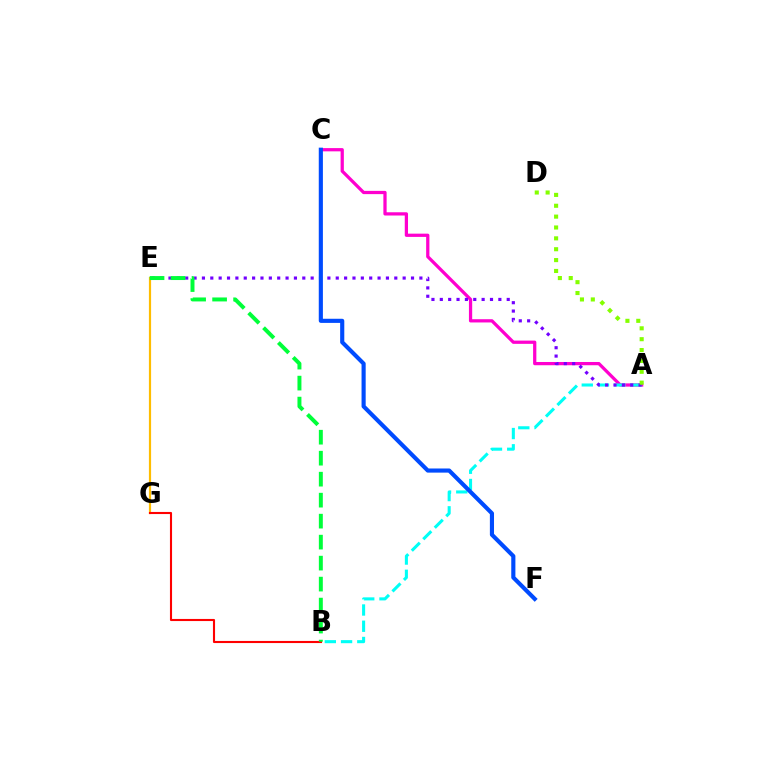{('A', 'C'): [{'color': '#ff00cf', 'line_style': 'solid', 'thickness': 2.34}], ('A', 'B'): [{'color': '#00fff6', 'line_style': 'dashed', 'thickness': 2.21}], ('A', 'E'): [{'color': '#7200ff', 'line_style': 'dotted', 'thickness': 2.27}], ('C', 'F'): [{'color': '#004bff', 'line_style': 'solid', 'thickness': 2.98}], ('A', 'D'): [{'color': '#84ff00', 'line_style': 'dotted', 'thickness': 2.95}], ('E', 'G'): [{'color': '#ffbd00', 'line_style': 'solid', 'thickness': 1.58}], ('B', 'G'): [{'color': '#ff0000', 'line_style': 'solid', 'thickness': 1.52}], ('B', 'E'): [{'color': '#00ff39', 'line_style': 'dashed', 'thickness': 2.85}]}